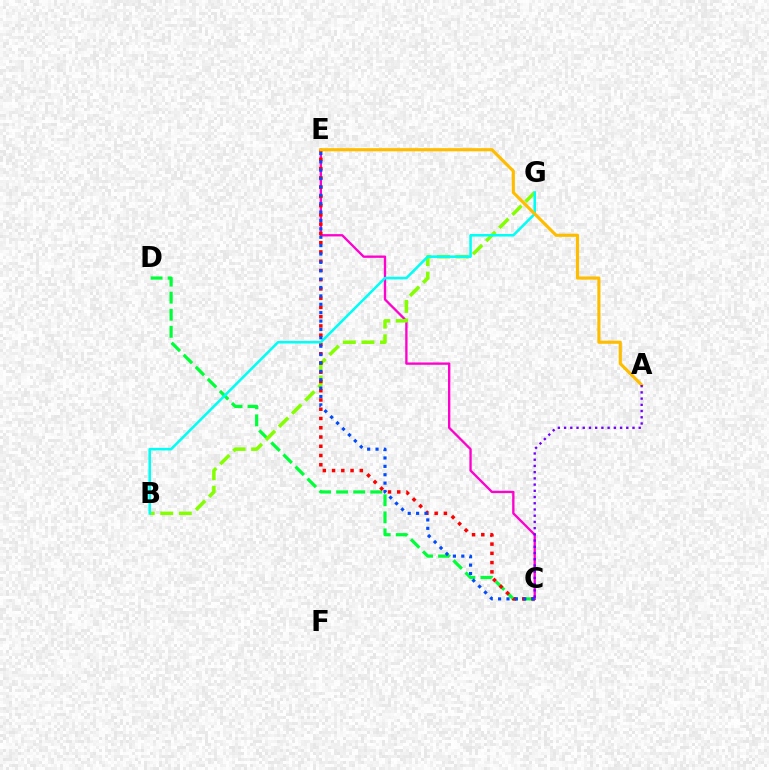{('C', 'E'): [{'color': '#ff00cf', 'line_style': 'solid', 'thickness': 1.68}, {'color': '#ff0000', 'line_style': 'dotted', 'thickness': 2.51}, {'color': '#004bff', 'line_style': 'dotted', 'thickness': 2.28}], ('C', 'D'): [{'color': '#00ff39', 'line_style': 'dashed', 'thickness': 2.32}], ('B', 'G'): [{'color': '#84ff00', 'line_style': 'dashed', 'thickness': 2.52}, {'color': '#00fff6', 'line_style': 'solid', 'thickness': 1.84}], ('A', 'E'): [{'color': '#ffbd00', 'line_style': 'solid', 'thickness': 2.26}], ('A', 'C'): [{'color': '#7200ff', 'line_style': 'dotted', 'thickness': 1.69}]}